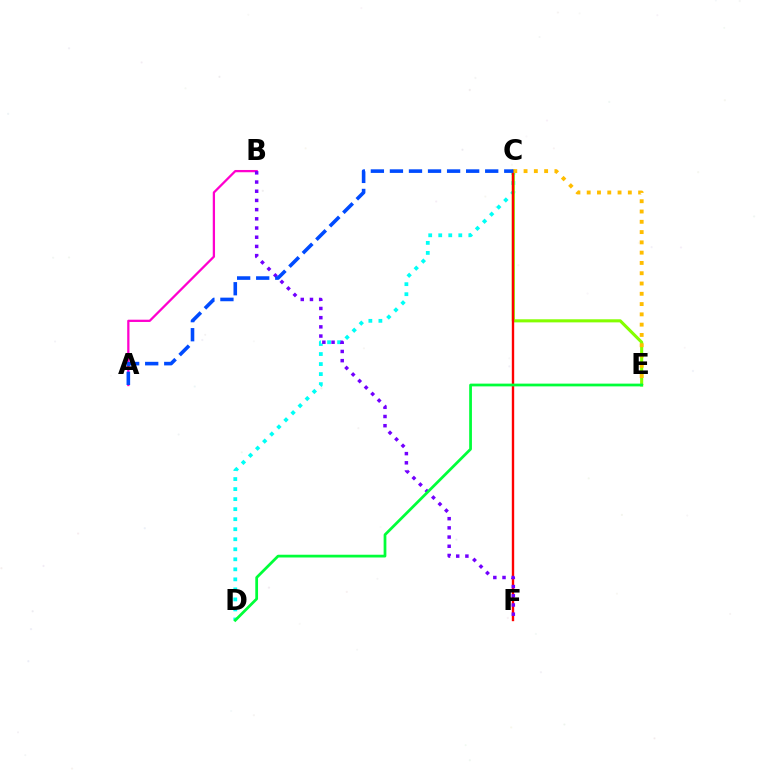{('A', 'B'): [{'color': '#ff00cf', 'line_style': 'solid', 'thickness': 1.63}], ('C', 'D'): [{'color': '#00fff6', 'line_style': 'dotted', 'thickness': 2.72}], ('C', 'E'): [{'color': '#84ff00', 'line_style': 'solid', 'thickness': 2.22}, {'color': '#ffbd00', 'line_style': 'dotted', 'thickness': 2.79}], ('C', 'F'): [{'color': '#ff0000', 'line_style': 'solid', 'thickness': 1.71}], ('B', 'F'): [{'color': '#7200ff', 'line_style': 'dotted', 'thickness': 2.5}], ('A', 'C'): [{'color': '#004bff', 'line_style': 'dashed', 'thickness': 2.59}], ('D', 'E'): [{'color': '#00ff39', 'line_style': 'solid', 'thickness': 1.98}]}